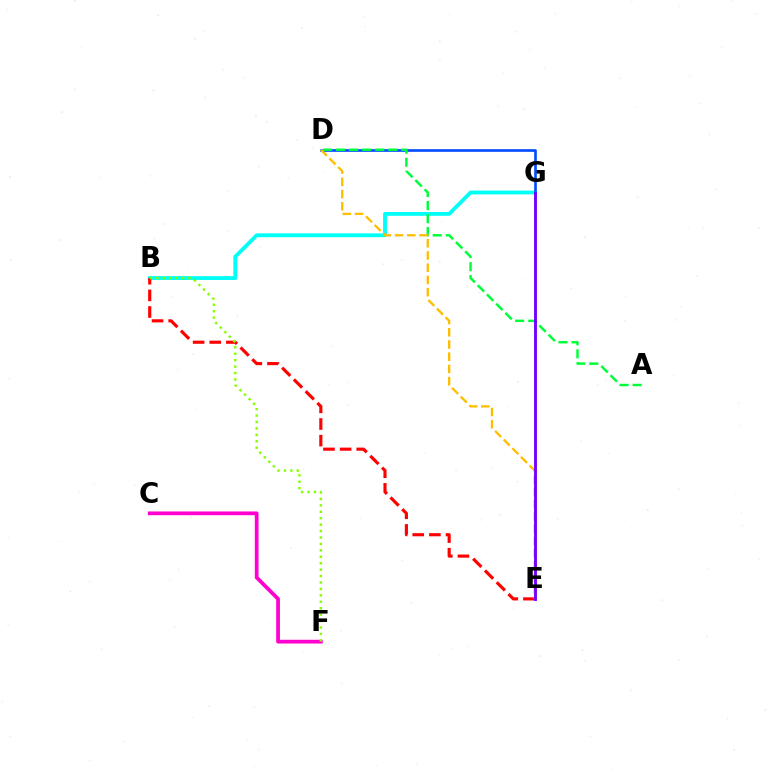{('B', 'G'): [{'color': '#00fff6', 'line_style': 'solid', 'thickness': 2.76}], ('D', 'G'): [{'color': '#004bff', 'line_style': 'solid', 'thickness': 1.9}], ('B', 'E'): [{'color': '#ff0000', 'line_style': 'dashed', 'thickness': 2.26}], ('C', 'F'): [{'color': '#ff00cf', 'line_style': 'solid', 'thickness': 2.7}], ('A', 'D'): [{'color': '#00ff39', 'line_style': 'dashed', 'thickness': 1.77}], ('B', 'F'): [{'color': '#84ff00', 'line_style': 'dotted', 'thickness': 1.75}], ('D', 'E'): [{'color': '#ffbd00', 'line_style': 'dashed', 'thickness': 1.66}], ('E', 'G'): [{'color': '#7200ff', 'line_style': 'solid', 'thickness': 2.07}]}